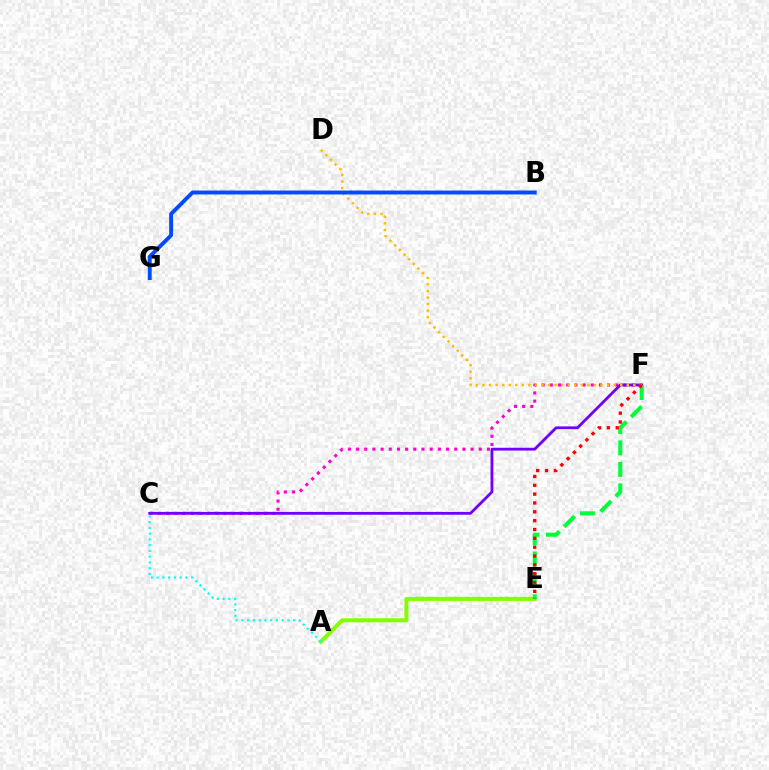{('A', 'E'): [{'color': '#84ff00', 'line_style': 'solid', 'thickness': 2.91}], ('C', 'F'): [{'color': '#ff00cf', 'line_style': 'dotted', 'thickness': 2.22}, {'color': '#7200ff', 'line_style': 'solid', 'thickness': 2.03}], ('E', 'F'): [{'color': '#00ff39', 'line_style': 'dashed', 'thickness': 2.91}, {'color': '#ff0000', 'line_style': 'dotted', 'thickness': 2.4}], ('D', 'F'): [{'color': '#ffbd00', 'line_style': 'dotted', 'thickness': 1.78}], ('A', 'C'): [{'color': '#00fff6', 'line_style': 'dotted', 'thickness': 1.56}], ('B', 'G'): [{'color': '#004bff', 'line_style': 'solid', 'thickness': 2.82}]}